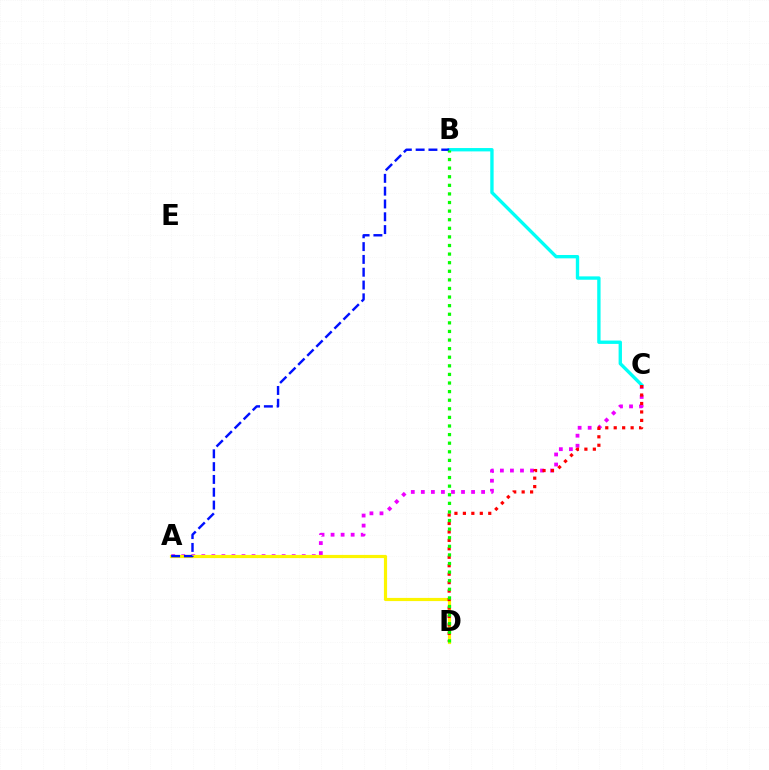{('A', 'C'): [{'color': '#ee00ff', 'line_style': 'dotted', 'thickness': 2.73}], ('A', 'D'): [{'color': '#fcf500', 'line_style': 'solid', 'thickness': 2.29}], ('B', 'C'): [{'color': '#00fff6', 'line_style': 'solid', 'thickness': 2.42}], ('C', 'D'): [{'color': '#ff0000', 'line_style': 'dotted', 'thickness': 2.3}], ('A', 'B'): [{'color': '#0010ff', 'line_style': 'dashed', 'thickness': 1.74}], ('B', 'D'): [{'color': '#08ff00', 'line_style': 'dotted', 'thickness': 2.34}]}